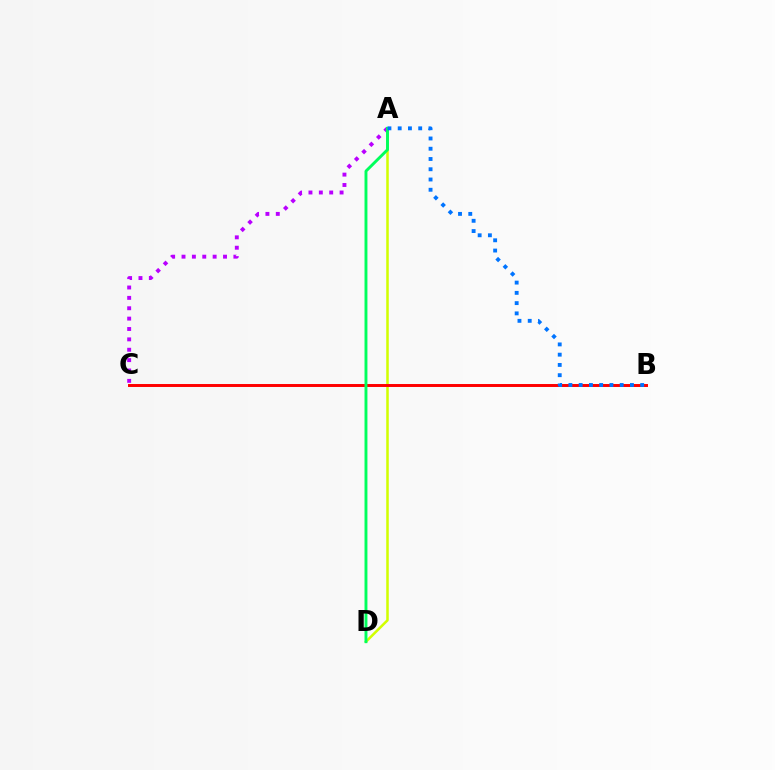{('A', 'D'): [{'color': '#d1ff00', 'line_style': 'solid', 'thickness': 1.82}, {'color': '#00ff5c', 'line_style': 'solid', 'thickness': 2.09}], ('B', 'C'): [{'color': '#ff0000', 'line_style': 'solid', 'thickness': 2.13}], ('A', 'C'): [{'color': '#b900ff', 'line_style': 'dotted', 'thickness': 2.82}], ('A', 'B'): [{'color': '#0074ff', 'line_style': 'dotted', 'thickness': 2.79}]}